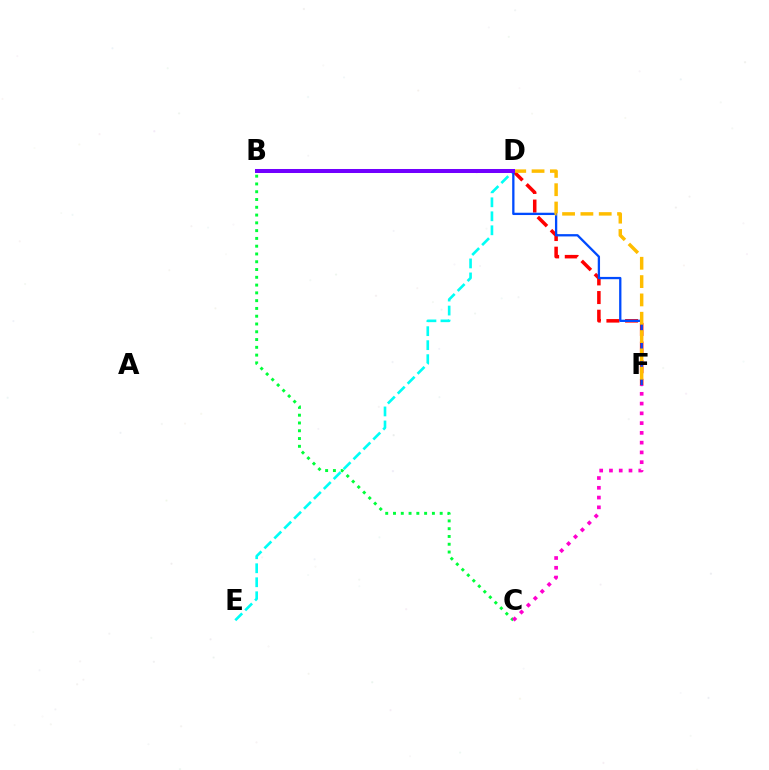{('B', 'C'): [{'color': '#00ff39', 'line_style': 'dotted', 'thickness': 2.11}], ('D', 'E'): [{'color': '#00fff6', 'line_style': 'dashed', 'thickness': 1.9}], ('B', 'D'): [{'color': '#84ff00', 'line_style': 'dotted', 'thickness': 2.68}, {'color': '#7200ff', 'line_style': 'solid', 'thickness': 2.89}], ('D', 'F'): [{'color': '#ff0000', 'line_style': 'dashed', 'thickness': 2.53}, {'color': '#004bff', 'line_style': 'solid', 'thickness': 1.66}, {'color': '#ffbd00', 'line_style': 'dashed', 'thickness': 2.49}], ('C', 'F'): [{'color': '#ff00cf', 'line_style': 'dotted', 'thickness': 2.65}]}